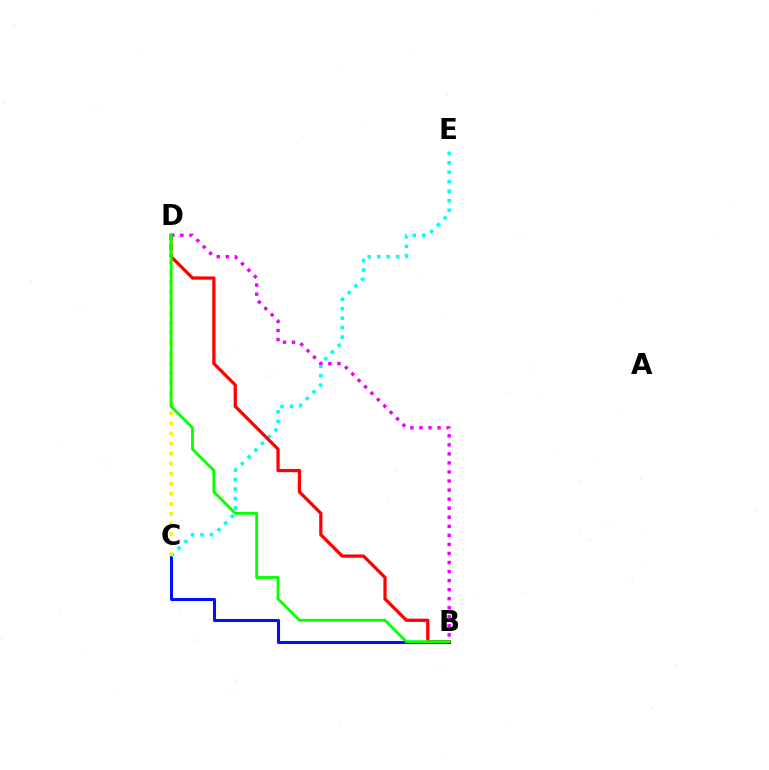{('B', 'C'): [{'color': '#0010ff', 'line_style': 'solid', 'thickness': 2.19}], ('C', 'E'): [{'color': '#00fff6', 'line_style': 'dotted', 'thickness': 2.58}], ('B', 'D'): [{'color': '#ff0000', 'line_style': 'solid', 'thickness': 2.33}, {'color': '#ee00ff', 'line_style': 'dotted', 'thickness': 2.46}, {'color': '#08ff00', 'line_style': 'solid', 'thickness': 2.06}], ('C', 'D'): [{'color': '#fcf500', 'line_style': 'dotted', 'thickness': 2.73}]}